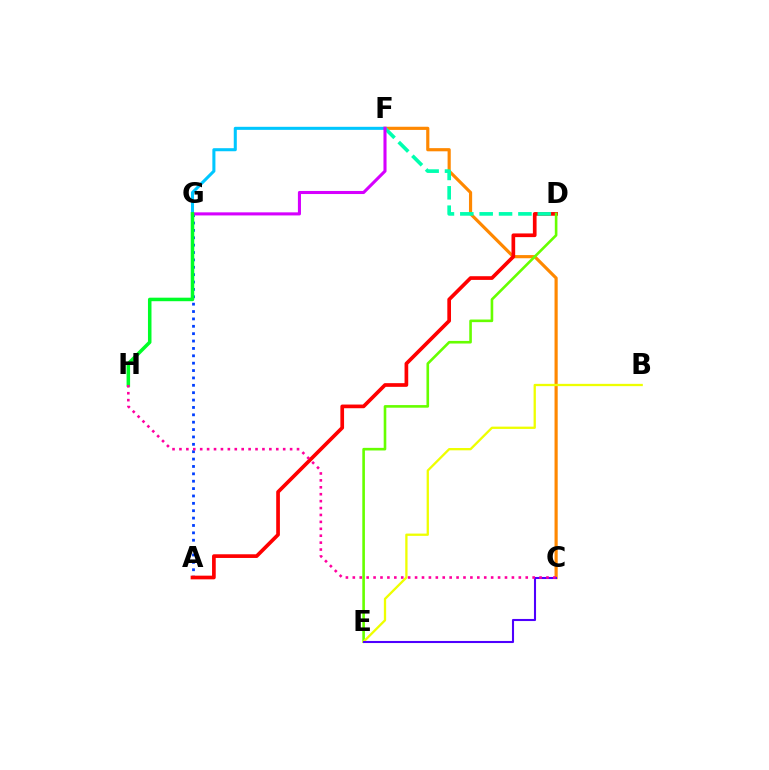{('C', 'F'): [{'color': '#ff8800', 'line_style': 'solid', 'thickness': 2.28}], ('A', 'G'): [{'color': '#003fff', 'line_style': 'dotted', 'thickness': 2.0}], ('A', 'D'): [{'color': '#ff0000', 'line_style': 'solid', 'thickness': 2.65}], ('D', 'E'): [{'color': '#66ff00', 'line_style': 'solid', 'thickness': 1.88}], ('D', 'F'): [{'color': '#00ffaf', 'line_style': 'dashed', 'thickness': 2.63}], ('B', 'E'): [{'color': '#eeff00', 'line_style': 'solid', 'thickness': 1.65}], ('F', 'G'): [{'color': '#00c7ff', 'line_style': 'solid', 'thickness': 2.2}, {'color': '#d600ff', 'line_style': 'solid', 'thickness': 2.22}], ('C', 'E'): [{'color': '#4f00ff', 'line_style': 'solid', 'thickness': 1.5}], ('G', 'H'): [{'color': '#00ff27', 'line_style': 'solid', 'thickness': 2.54}], ('C', 'H'): [{'color': '#ff00a0', 'line_style': 'dotted', 'thickness': 1.88}]}